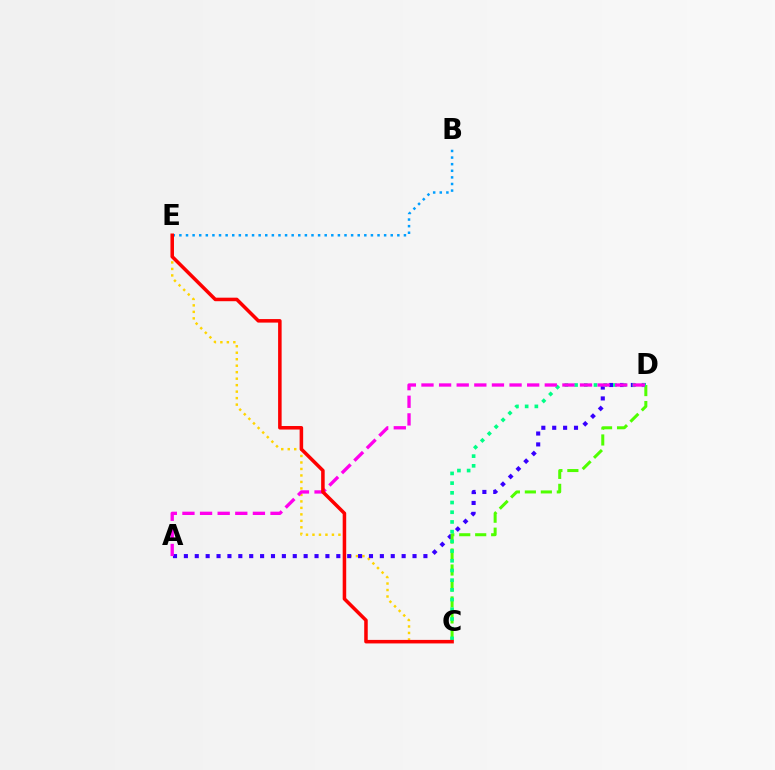{('C', 'E'): [{'color': '#ffd500', 'line_style': 'dotted', 'thickness': 1.76}, {'color': '#ff0000', 'line_style': 'solid', 'thickness': 2.54}], ('A', 'D'): [{'color': '#3700ff', 'line_style': 'dotted', 'thickness': 2.96}, {'color': '#ff00ed', 'line_style': 'dashed', 'thickness': 2.39}], ('C', 'D'): [{'color': '#4fff00', 'line_style': 'dashed', 'thickness': 2.17}, {'color': '#00ff86', 'line_style': 'dotted', 'thickness': 2.64}], ('B', 'E'): [{'color': '#009eff', 'line_style': 'dotted', 'thickness': 1.79}]}